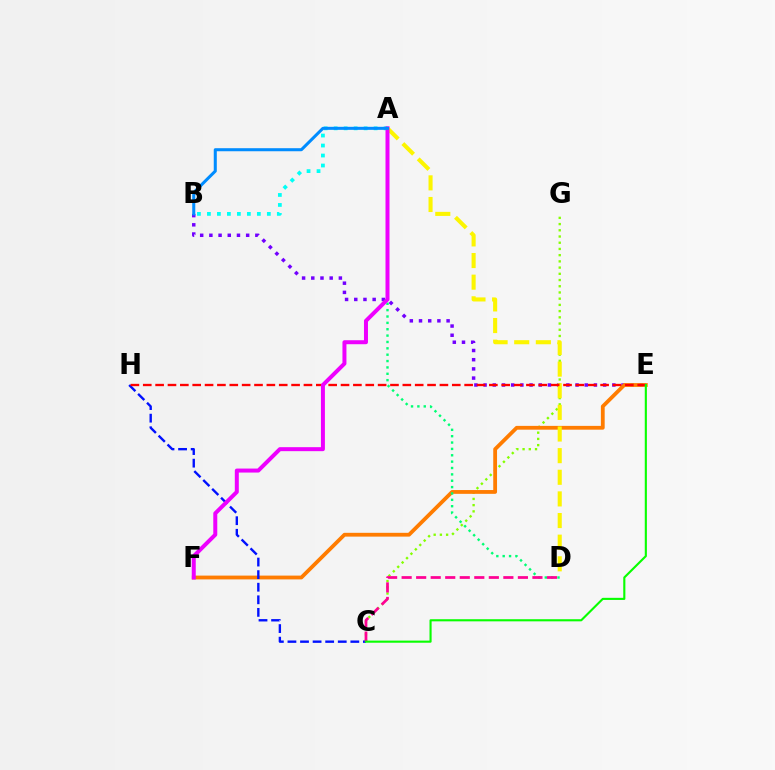{('B', 'E'): [{'color': '#7200ff', 'line_style': 'dotted', 'thickness': 2.5}], ('C', 'G'): [{'color': '#84ff00', 'line_style': 'dotted', 'thickness': 1.69}], ('A', 'B'): [{'color': '#00fff6', 'line_style': 'dotted', 'thickness': 2.71}, {'color': '#008cff', 'line_style': 'solid', 'thickness': 2.19}], ('E', 'F'): [{'color': '#ff7c00', 'line_style': 'solid', 'thickness': 2.73}], ('A', 'D'): [{'color': '#fcf500', 'line_style': 'dashed', 'thickness': 2.94}, {'color': '#00ff74', 'line_style': 'dotted', 'thickness': 1.73}], ('C', 'H'): [{'color': '#0010ff', 'line_style': 'dashed', 'thickness': 1.71}], ('E', 'H'): [{'color': '#ff0000', 'line_style': 'dashed', 'thickness': 1.68}], ('A', 'F'): [{'color': '#ee00ff', 'line_style': 'solid', 'thickness': 2.87}], ('C', 'D'): [{'color': '#ff0094', 'line_style': 'dashed', 'thickness': 1.97}], ('C', 'E'): [{'color': '#08ff00', 'line_style': 'solid', 'thickness': 1.53}]}